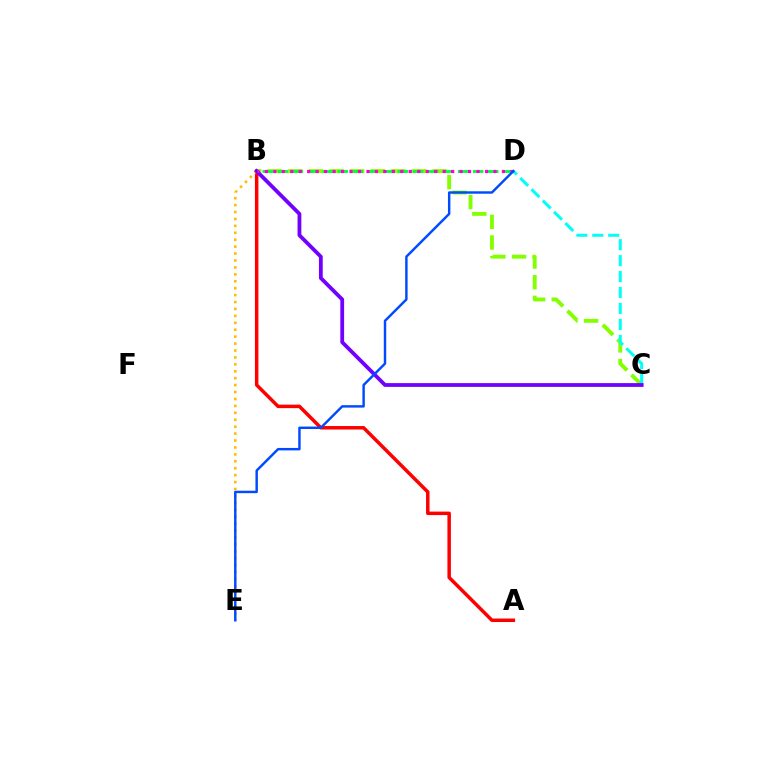{('A', 'B'): [{'color': '#ff0000', 'line_style': 'solid', 'thickness': 2.51}], ('B', 'C'): [{'color': '#84ff00', 'line_style': 'dashed', 'thickness': 2.8}, {'color': '#7200ff', 'line_style': 'solid', 'thickness': 2.73}], ('B', 'D'): [{'color': '#00ff39', 'line_style': 'dashed', 'thickness': 2.04}, {'color': '#ff00cf', 'line_style': 'dotted', 'thickness': 2.3}], ('C', 'D'): [{'color': '#00fff6', 'line_style': 'dashed', 'thickness': 2.17}], ('B', 'E'): [{'color': '#ffbd00', 'line_style': 'dotted', 'thickness': 1.88}], ('D', 'E'): [{'color': '#004bff', 'line_style': 'solid', 'thickness': 1.76}]}